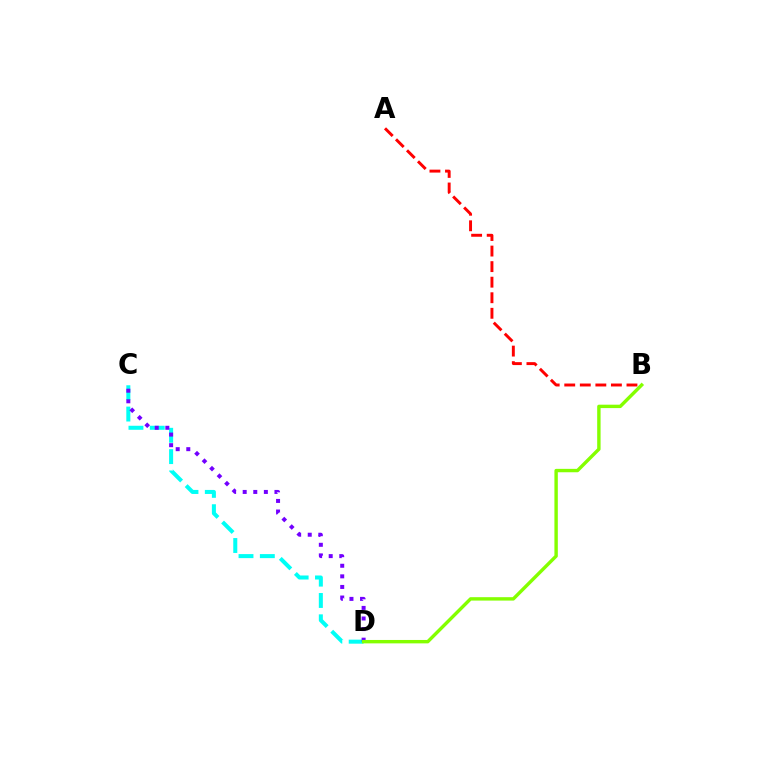{('C', 'D'): [{'color': '#00fff6', 'line_style': 'dashed', 'thickness': 2.9}, {'color': '#7200ff', 'line_style': 'dotted', 'thickness': 2.88}], ('A', 'B'): [{'color': '#ff0000', 'line_style': 'dashed', 'thickness': 2.11}], ('B', 'D'): [{'color': '#84ff00', 'line_style': 'solid', 'thickness': 2.45}]}